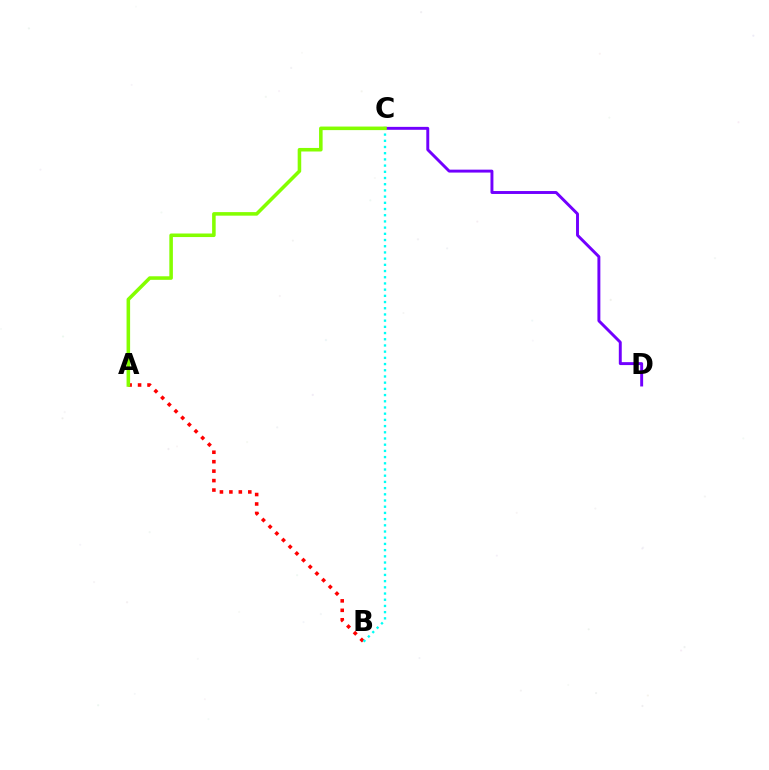{('A', 'B'): [{'color': '#ff0000', 'line_style': 'dotted', 'thickness': 2.57}], ('C', 'D'): [{'color': '#7200ff', 'line_style': 'solid', 'thickness': 2.11}], ('B', 'C'): [{'color': '#00fff6', 'line_style': 'dotted', 'thickness': 1.69}], ('A', 'C'): [{'color': '#84ff00', 'line_style': 'solid', 'thickness': 2.56}]}